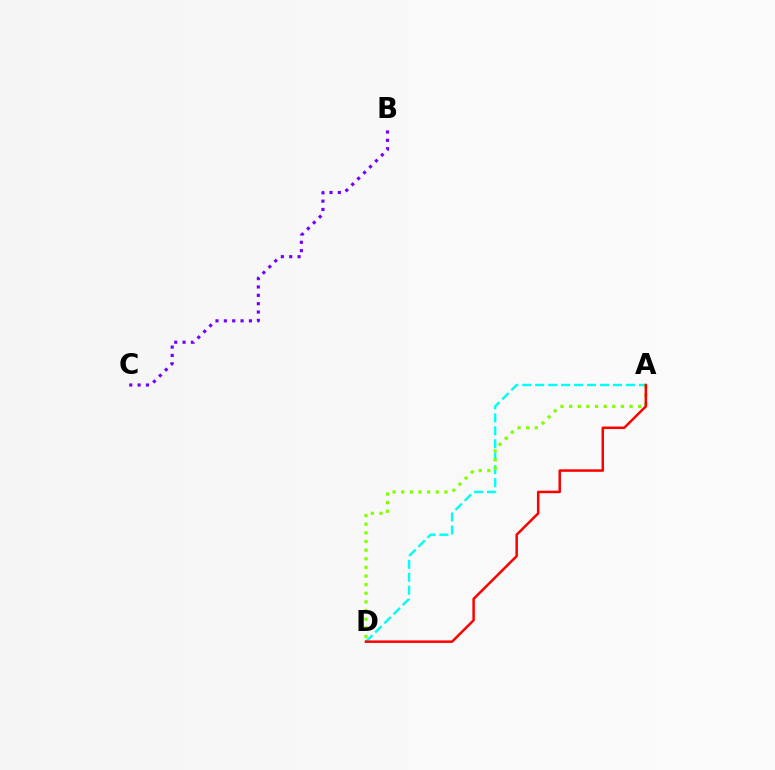{('B', 'C'): [{'color': '#7200ff', 'line_style': 'dotted', 'thickness': 2.27}], ('A', 'D'): [{'color': '#00fff6', 'line_style': 'dashed', 'thickness': 1.76}, {'color': '#84ff00', 'line_style': 'dotted', 'thickness': 2.35}, {'color': '#ff0000', 'line_style': 'solid', 'thickness': 1.8}]}